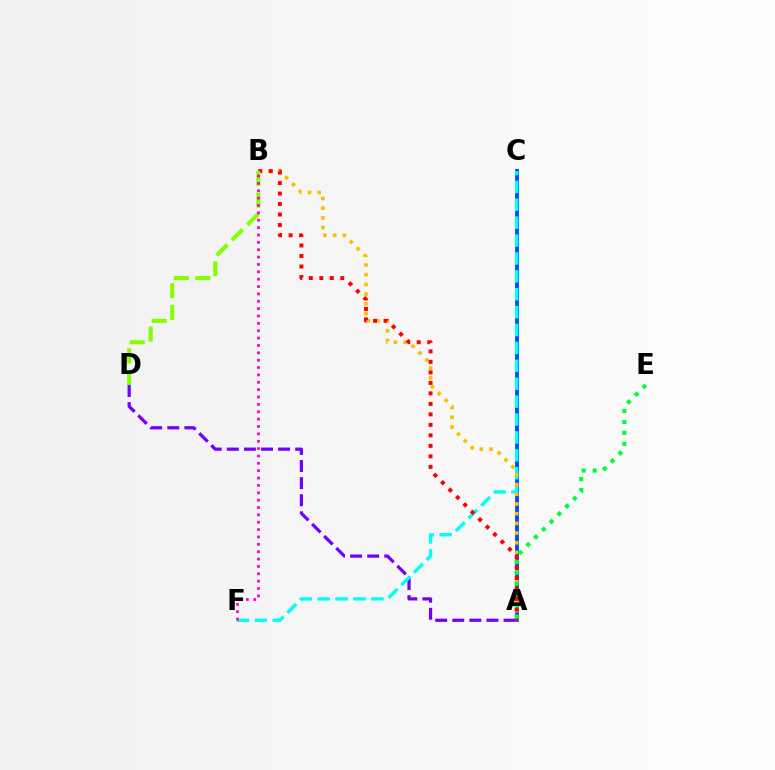{('A', 'C'): [{'color': '#004bff', 'line_style': 'solid', 'thickness': 2.77}], ('A', 'D'): [{'color': '#7200ff', 'line_style': 'dashed', 'thickness': 2.32}], ('C', 'F'): [{'color': '#00fff6', 'line_style': 'dashed', 'thickness': 2.43}], ('A', 'B'): [{'color': '#ffbd00', 'line_style': 'dotted', 'thickness': 2.63}, {'color': '#ff0000', 'line_style': 'dotted', 'thickness': 2.85}], ('A', 'E'): [{'color': '#00ff39', 'line_style': 'dotted', 'thickness': 2.98}], ('B', 'D'): [{'color': '#84ff00', 'line_style': 'dashed', 'thickness': 2.94}], ('B', 'F'): [{'color': '#ff00cf', 'line_style': 'dotted', 'thickness': 2.0}]}